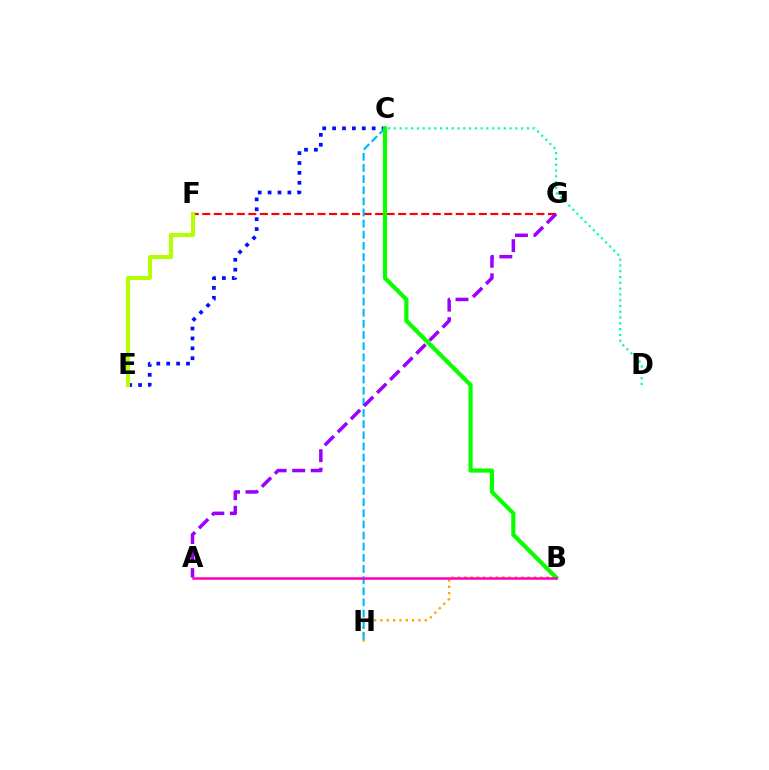{('C', 'E'): [{'color': '#0010ff', 'line_style': 'dotted', 'thickness': 2.69}], ('F', 'G'): [{'color': '#ff0000', 'line_style': 'dashed', 'thickness': 1.57}], ('B', 'H'): [{'color': '#ffa500', 'line_style': 'dotted', 'thickness': 1.72}], ('C', 'H'): [{'color': '#00b5ff', 'line_style': 'dashed', 'thickness': 1.51}], ('A', 'G'): [{'color': '#9b00ff', 'line_style': 'dashed', 'thickness': 2.52}], ('C', 'D'): [{'color': '#00ff9d', 'line_style': 'dotted', 'thickness': 1.57}], ('B', 'C'): [{'color': '#08ff00', 'line_style': 'solid', 'thickness': 3.0}], ('E', 'F'): [{'color': '#b3ff00', 'line_style': 'solid', 'thickness': 2.92}], ('A', 'B'): [{'color': '#ff00bd', 'line_style': 'solid', 'thickness': 1.83}]}